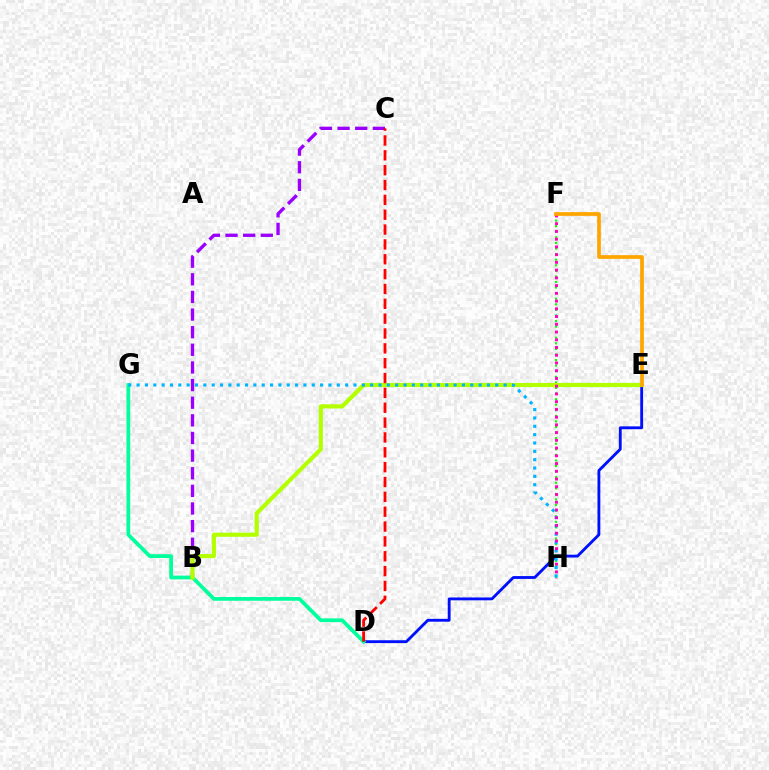{('B', 'C'): [{'color': '#9b00ff', 'line_style': 'dashed', 'thickness': 2.4}], ('D', 'E'): [{'color': '#0010ff', 'line_style': 'solid', 'thickness': 2.05}], ('D', 'G'): [{'color': '#00ff9d', 'line_style': 'solid', 'thickness': 2.7}], ('F', 'H'): [{'color': '#08ff00', 'line_style': 'dotted', 'thickness': 1.52}, {'color': '#ff00bd', 'line_style': 'dotted', 'thickness': 2.1}], ('B', 'E'): [{'color': '#b3ff00', 'line_style': 'solid', 'thickness': 3.0}], ('G', 'H'): [{'color': '#00b5ff', 'line_style': 'dotted', 'thickness': 2.27}], ('E', 'F'): [{'color': '#ffa500', 'line_style': 'solid', 'thickness': 2.68}], ('C', 'D'): [{'color': '#ff0000', 'line_style': 'dashed', 'thickness': 2.02}]}